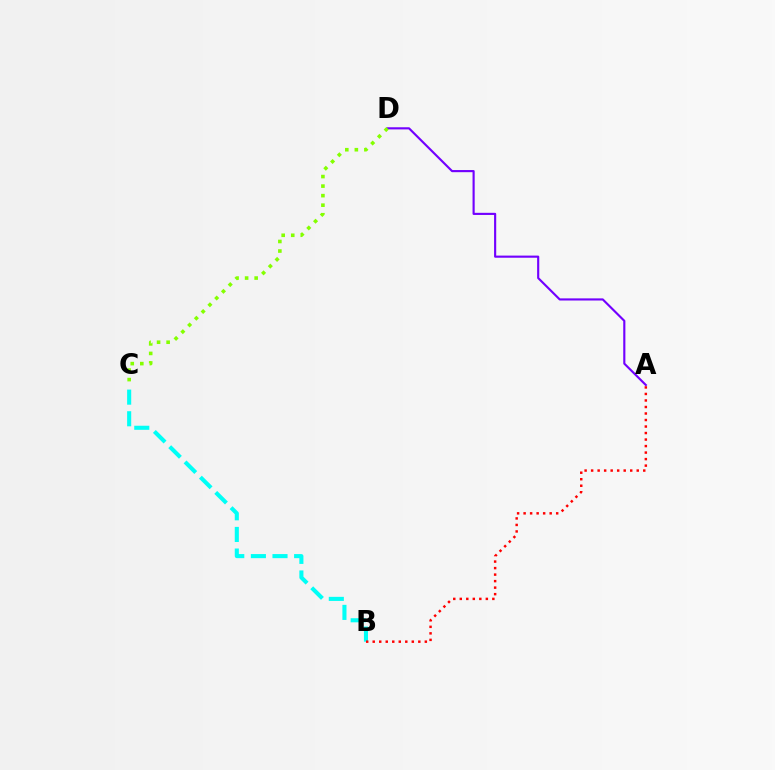{('B', 'C'): [{'color': '#00fff6', 'line_style': 'dashed', 'thickness': 2.94}], ('A', 'D'): [{'color': '#7200ff', 'line_style': 'solid', 'thickness': 1.54}], ('C', 'D'): [{'color': '#84ff00', 'line_style': 'dotted', 'thickness': 2.59}], ('A', 'B'): [{'color': '#ff0000', 'line_style': 'dotted', 'thickness': 1.77}]}